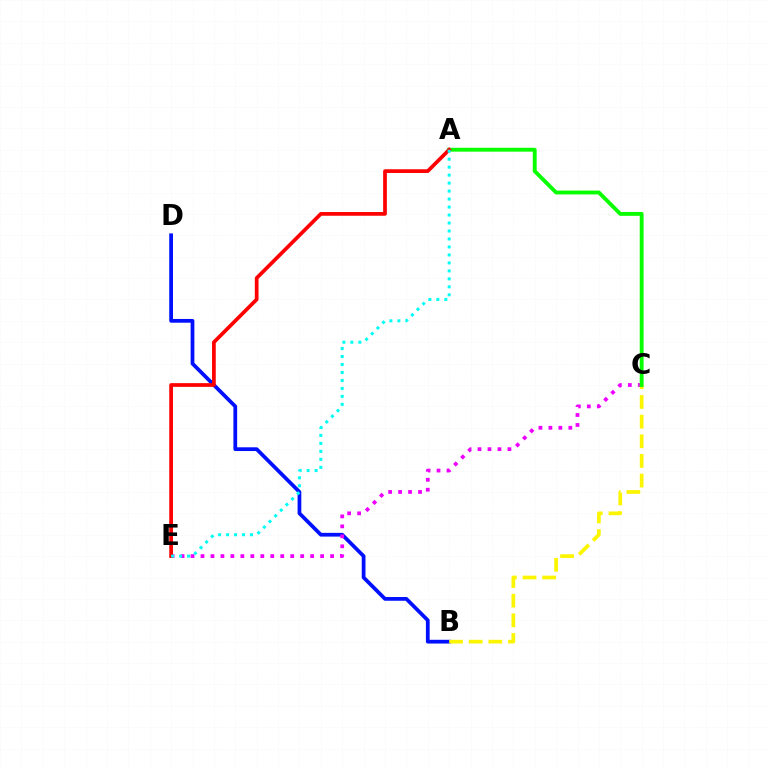{('B', 'D'): [{'color': '#0010ff', 'line_style': 'solid', 'thickness': 2.7}], ('C', 'E'): [{'color': '#ee00ff', 'line_style': 'dotted', 'thickness': 2.71}], ('B', 'C'): [{'color': '#fcf500', 'line_style': 'dashed', 'thickness': 2.67}], ('A', 'C'): [{'color': '#08ff00', 'line_style': 'solid', 'thickness': 2.78}], ('A', 'E'): [{'color': '#ff0000', 'line_style': 'solid', 'thickness': 2.67}, {'color': '#00fff6', 'line_style': 'dotted', 'thickness': 2.17}]}